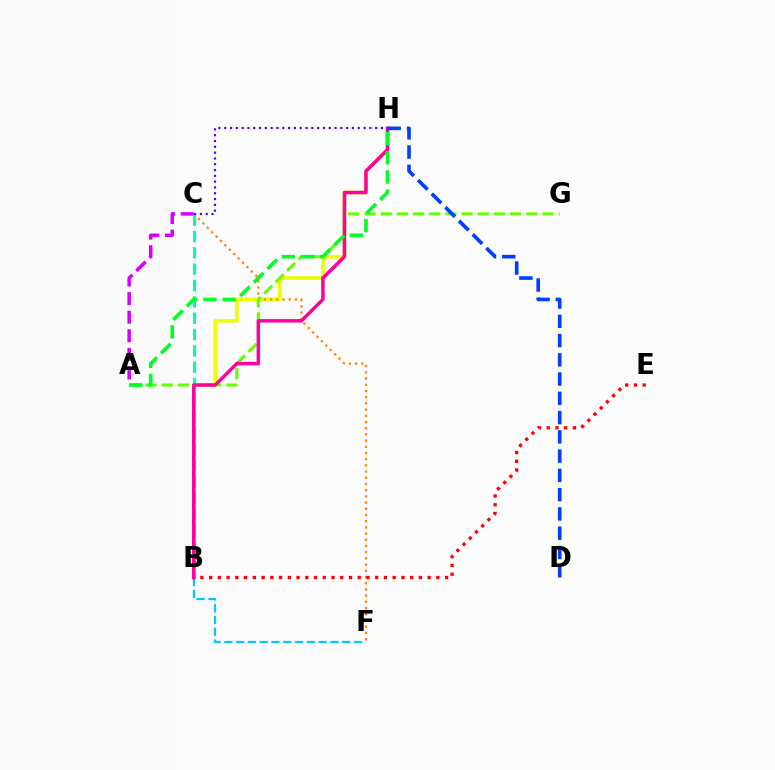{('B', 'H'): [{'color': '#eeff00', 'line_style': 'solid', 'thickness': 2.62}, {'color': '#ff00a0', 'line_style': 'solid', 'thickness': 2.5}], ('C', 'F'): [{'color': '#ff8800', 'line_style': 'dotted', 'thickness': 1.69}], ('A', 'C'): [{'color': '#d600ff', 'line_style': 'dashed', 'thickness': 2.53}], ('B', 'F'): [{'color': '#00c7ff', 'line_style': 'dashed', 'thickness': 1.6}], ('A', 'G'): [{'color': '#66ff00', 'line_style': 'dashed', 'thickness': 2.2}], ('B', 'C'): [{'color': '#00ffaf', 'line_style': 'dashed', 'thickness': 2.22}], ('B', 'E'): [{'color': '#ff0000', 'line_style': 'dotted', 'thickness': 2.37}], ('D', 'H'): [{'color': '#003fff', 'line_style': 'dashed', 'thickness': 2.62}], ('C', 'H'): [{'color': '#4f00ff', 'line_style': 'dotted', 'thickness': 1.58}], ('A', 'H'): [{'color': '#00ff27', 'line_style': 'dashed', 'thickness': 2.61}]}